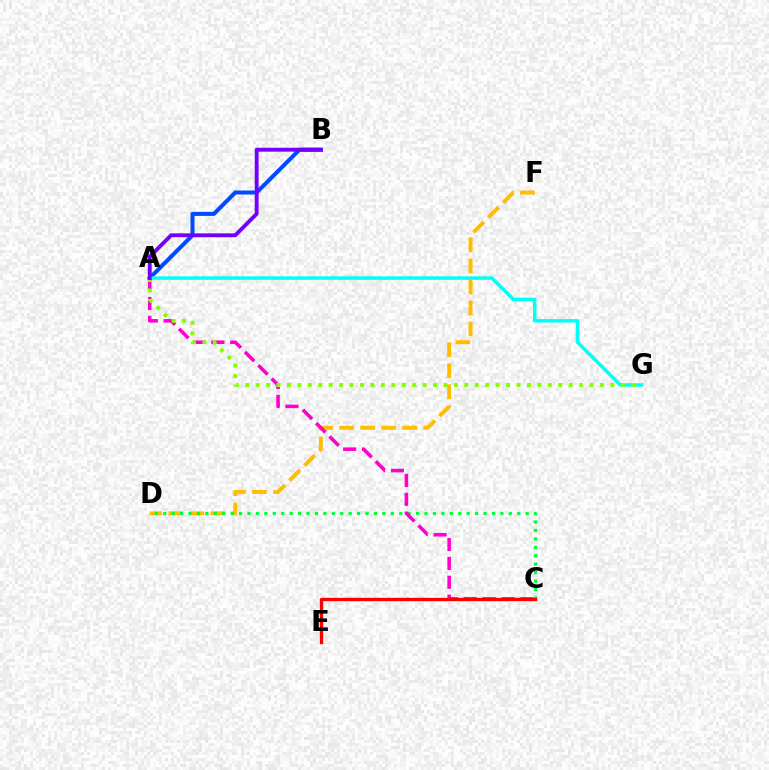{('D', 'F'): [{'color': '#ffbd00', 'line_style': 'dashed', 'thickness': 2.86}], ('A', 'B'): [{'color': '#004bff', 'line_style': 'solid', 'thickness': 2.91}, {'color': '#7200ff', 'line_style': 'solid', 'thickness': 2.79}], ('C', 'D'): [{'color': '#00ff39', 'line_style': 'dotted', 'thickness': 2.29}], ('A', 'G'): [{'color': '#00fff6', 'line_style': 'solid', 'thickness': 2.51}, {'color': '#84ff00', 'line_style': 'dotted', 'thickness': 2.84}], ('A', 'C'): [{'color': '#ff00cf', 'line_style': 'dashed', 'thickness': 2.56}], ('C', 'E'): [{'color': '#ff0000', 'line_style': 'solid', 'thickness': 2.42}]}